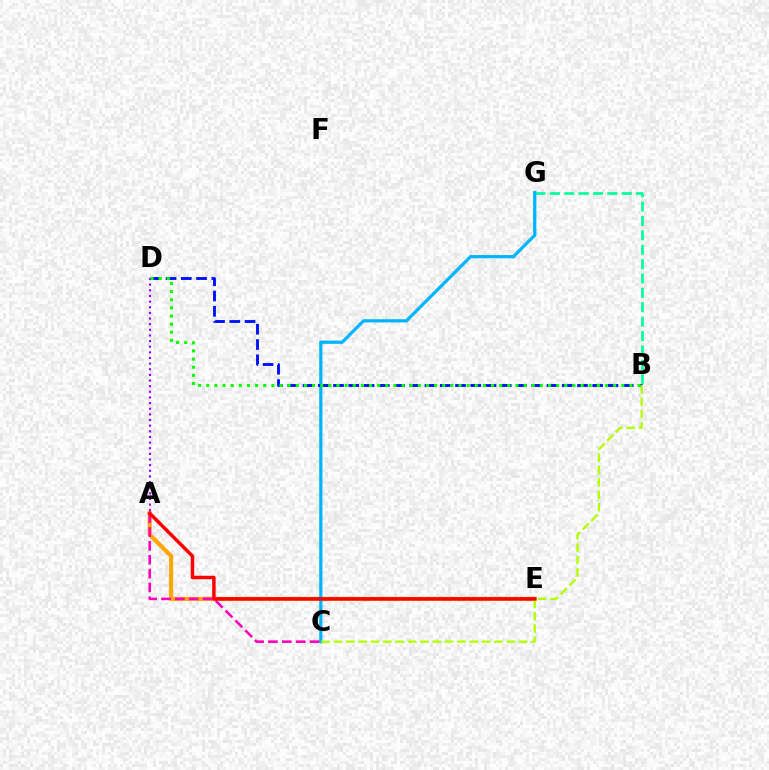{('A', 'E'): [{'color': '#ffa500', 'line_style': 'solid', 'thickness': 2.93}, {'color': '#ff0000', 'line_style': 'solid', 'thickness': 2.5}], ('B', 'G'): [{'color': '#00ff9d', 'line_style': 'dashed', 'thickness': 1.95}], ('C', 'G'): [{'color': '#00b5ff', 'line_style': 'solid', 'thickness': 2.33}], ('B', 'D'): [{'color': '#0010ff', 'line_style': 'dashed', 'thickness': 2.07}, {'color': '#08ff00', 'line_style': 'dotted', 'thickness': 2.21}], ('A', 'C'): [{'color': '#ff00bd', 'line_style': 'dashed', 'thickness': 1.88}], ('B', 'C'): [{'color': '#b3ff00', 'line_style': 'dashed', 'thickness': 1.68}], ('A', 'D'): [{'color': '#9b00ff', 'line_style': 'dotted', 'thickness': 1.53}]}